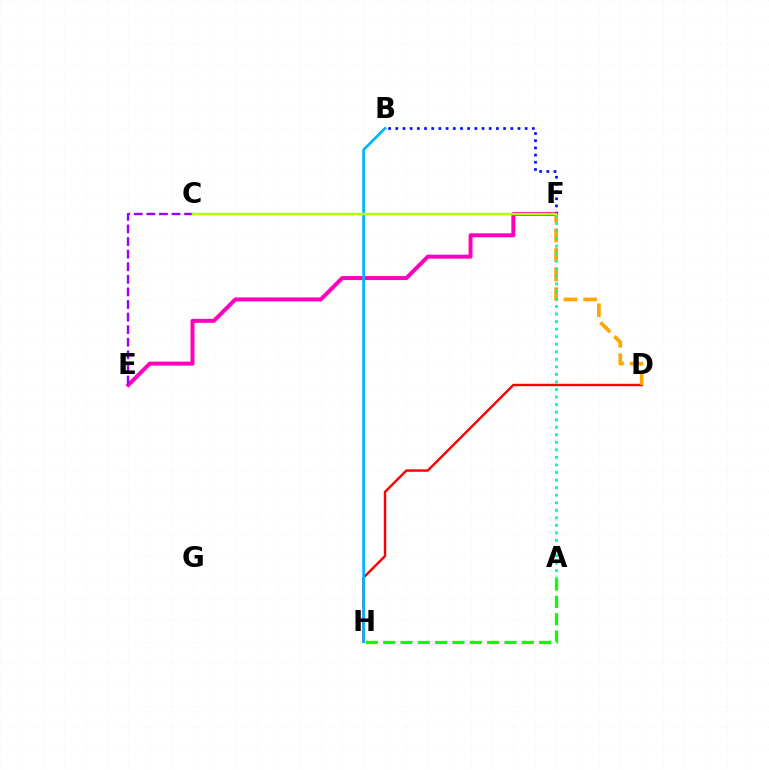{('E', 'F'): [{'color': '#ff00bd', 'line_style': 'solid', 'thickness': 2.87}], ('C', 'E'): [{'color': '#9b00ff', 'line_style': 'dashed', 'thickness': 1.71}], ('A', 'H'): [{'color': '#08ff00', 'line_style': 'dashed', 'thickness': 2.35}], ('B', 'F'): [{'color': '#0010ff', 'line_style': 'dotted', 'thickness': 1.95}], ('D', 'H'): [{'color': '#ff0000', 'line_style': 'solid', 'thickness': 1.75}], ('B', 'H'): [{'color': '#00b5ff', 'line_style': 'solid', 'thickness': 1.95}], ('D', 'F'): [{'color': '#ffa500', 'line_style': 'dashed', 'thickness': 2.67}], ('A', 'F'): [{'color': '#00ff9d', 'line_style': 'dotted', 'thickness': 2.05}], ('C', 'F'): [{'color': '#b3ff00', 'line_style': 'solid', 'thickness': 1.79}]}